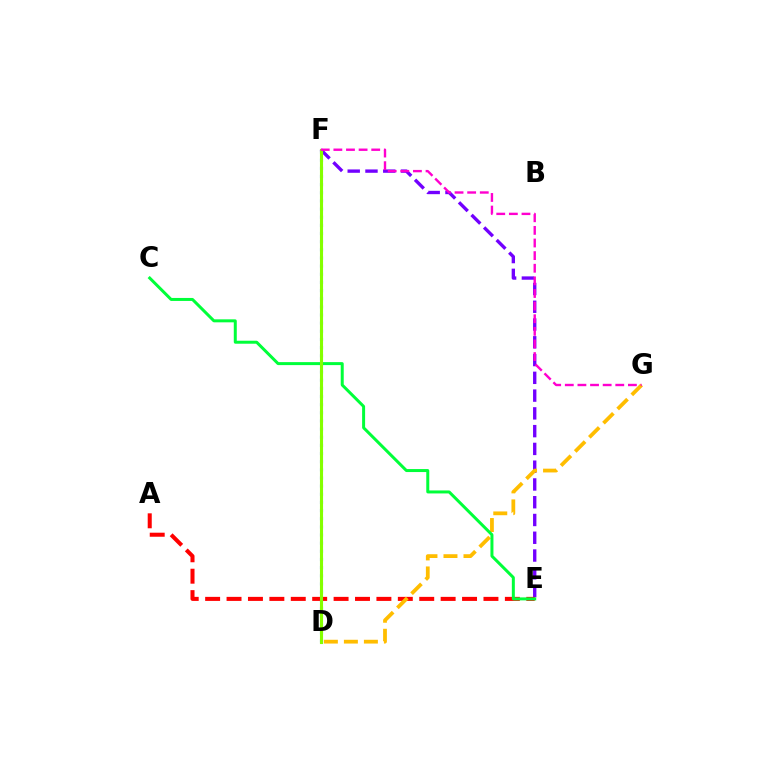{('D', 'F'): [{'color': '#00fff6', 'line_style': 'solid', 'thickness': 1.98}, {'color': '#004bff', 'line_style': 'dotted', 'thickness': 2.21}, {'color': '#84ff00', 'line_style': 'solid', 'thickness': 2.23}], ('E', 'F'): [{'color': '#7200ff', 'line_style': 'dashed', 'thickness': 2.41}], ('A', 'E'): [{'color': '#ff0000', 'line_style': 'dashed', 'thickness': 2.91}], ('D', 'G'): [{'color': '#ffbd00', 'line_style': 'dashed', 'thickness': 2.72}], ('C', 'E'): [{'color': '#00ff39', 'line_style': 'solid', 'thickness': 2.15}], ('F', 'G'): [{'color': '#ff00cf', 'line_style': 'dashed', 'thickness': 1.71}]}